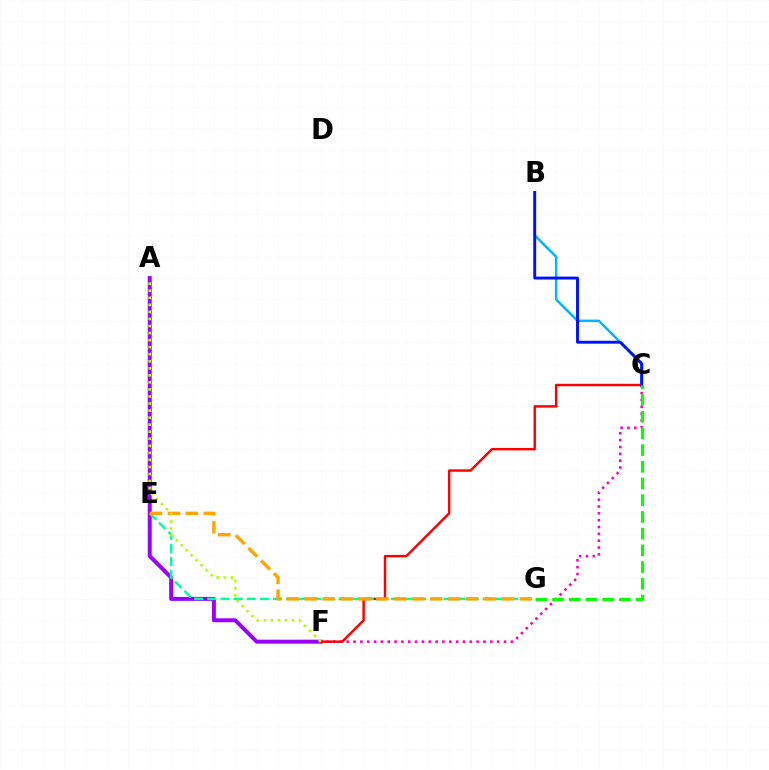{('A', 'F'): [{'color': '#9b00ff', 'line_style': 'solid', 'thickness': 2.85}, {'color': '#b3ff00', 'line_style': 'dotted', 'thickness': 1.91}], ('B', 'C'): [{'color': '#00b5ff', 'line_style': 'solid', 'thickness': 1.78}, {'color': '#0010ff', 'line_style': 'solid', 'thickness': 2.09}], ('C', 'F'): [{'color': '#ff00bd', 'line_style': 'dotted', 'thickness': 1.86}, {'color': '#ff0000', 'line_style': 'solid', 'thickness': 1.76}], ('E', 'G'): [{'color': '#00ff9d', 'line_style': 'dashed', 'thickness': 1.78}, {'color': '#ffa500', 'line_style': 'dashed', 'thickness': 2.44}], ('C', 'G'): [{'color': '#08ff00', 'line_style': 'dashed', 'thickness': 2.27}]}